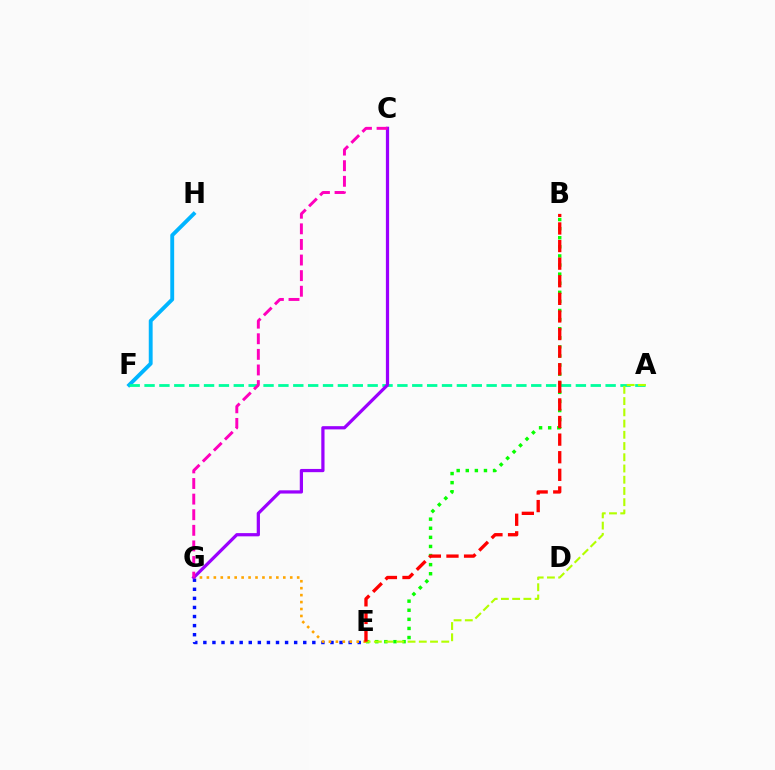{('E', 'G'): [{'color': '#0010ff', 'line_style': 'dotted', 'thickness': 2.47}, {'color': '#ffa500', 'line_style': 'dotted', 'thickness': 1.89}], ('F', 'H'): [{'color': '#00b5ff', 'line_style': 'solid', 'thickness': 2.79}], ('B', 'E'): [{'color': '#08ff00', 'line_style': 'dotted', 'thickness': 2.47}, {'color': '#ff0000', 'line_style': 'dashed', 'thickness': 2.39}], ('A', 'F'): [{'color': '#00ff9d', 'line_style': 'dashed', 'thickness': 2.02}], ('C', 'G'): [{'color': '#9b00ff', 'line_style': 'solid', 'thickness': 2.32}, {'color': '#ff00bd', 'line_style': 'dashed', 'thickness': 2.12}], ('A', 'E'): [{'color': '#b3ff00', 'line_style': 'dashed', 'thickness': 1.53}]}